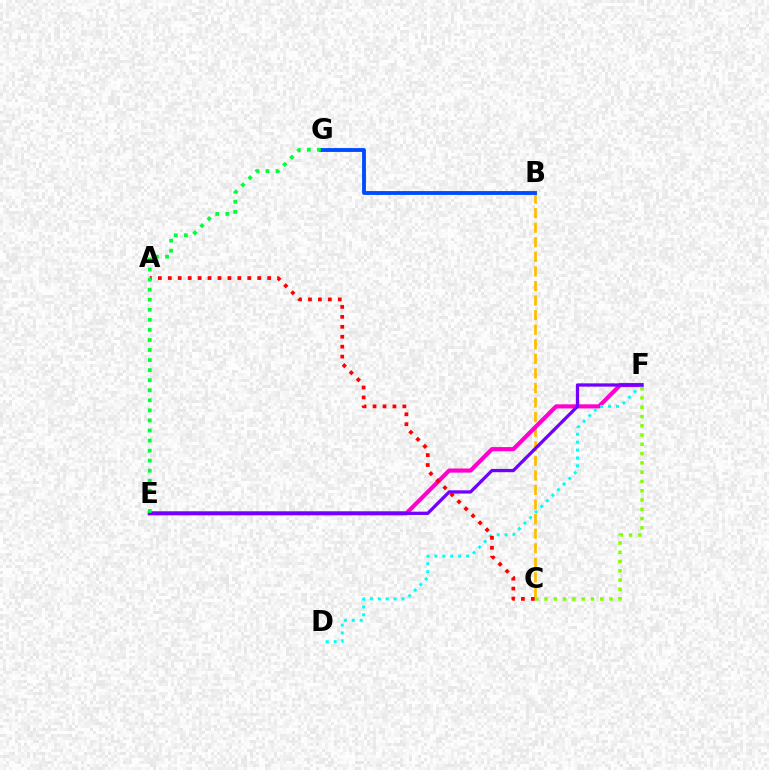{('B', 'C'): [{'color': '#ffbd00', 'line_style': 'dashed', 'thickness': 1.98}], ('E', 'F'): [{'color': '#ff00cf', 'line_style': 'solid', 'thickness': 2.98}, {'color': '#7200ff', 'line_style': 'solid', 'thickness': 2.36}], ('D', 'F'): [{'color': '#00fff6', 'line_style': 'dotted', 'thickness': 2.15}], ('A', 'C'): [{'color': '#ff0000', 'line_style': 'dotted', 'thickness': 2.7}], ('B', 'G'): [{'color': '#004bff', 'line_style': 'solid', 'thickness': 2.77}], ('C', 'F'): [{'color': '#84ff00', 'line_style': 'dotted', 'thickness': 2.52}], ('E', 'G'): [{'color': '#00ff39', 'line_style': 'dotted', 'thickness': 2.73}]}